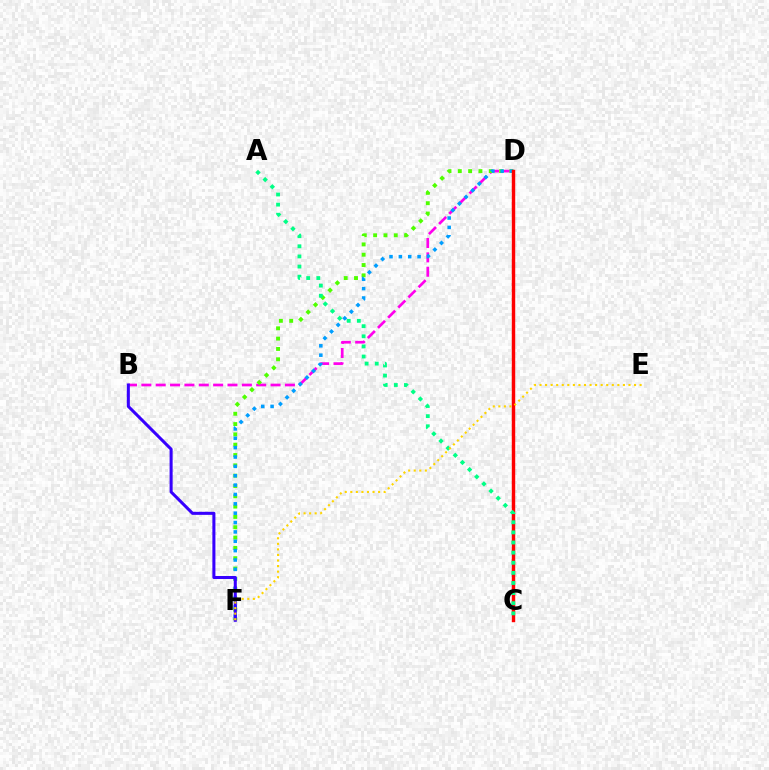{('B', 'D'): [{'color': '#ff00ed', 'line_style': 'dashed', 'thickness': 1.95}], ('D', 'F'): [{'color': '#4fff00', 'line_style': 'dotted', 'thickness': 2.8}, {'color': '#009eff', 'line_style': 'dotted', 'thickness': 2.54}], ('B', 'F'): [{'color': '#3700ff', 'line_style': 'solid', 'thickness': 2.19}], ('C', 'D'): [{'color': '#ff0000', 'line_style': 'solid', 'thickness': 2.47}], ('A', 'C'): [{'color': '#00ff86', 'line_style': 'dotted', 'thickness': 2.75}], ('E', 'F'): [{'color': '#ffd500', 'line_style': 'dotted', 'thickness': 1.51}]}